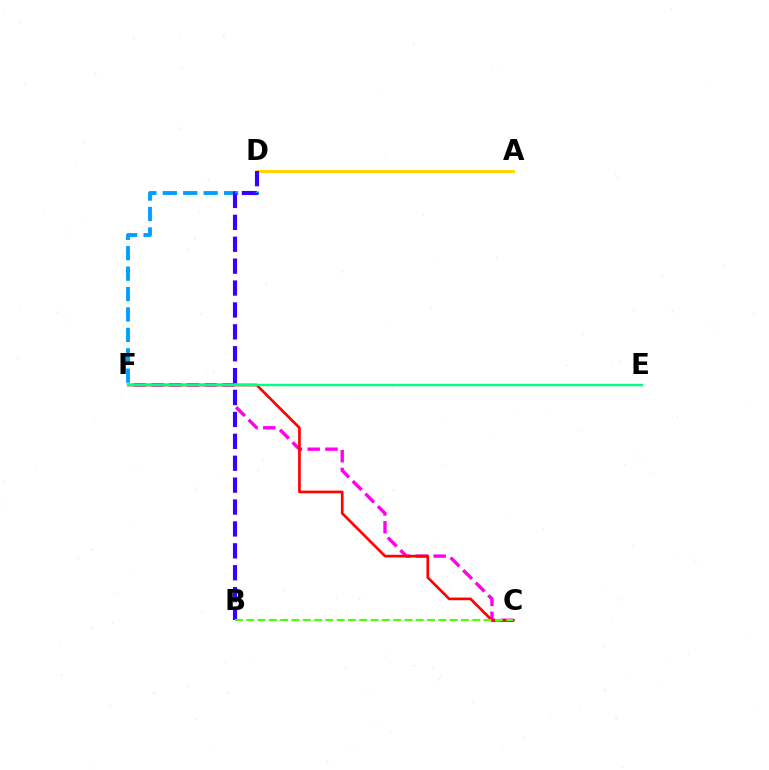{('C', 'F'): [{'color': '#ff00ed', 'line_style': 'dashed', 'thickness': 2.41}, {'color': '#ff0000', 'line_style': 'solid', 'thickness': 1.92}], ('D', 'F'): [{'color': '#009eff', 'line_style': 'dashed', 'thickness': 2.77}], ('A', 'D'): [{'color': '#ffd500', 'line_style': 'solid', 'thickness': 2.11}], ('B', 'D'): [{'color': '#3700ff', 'line_style': 'dashed', 'thickness': 2.98}], ('B', 'C'): [{'color': '#4fff00', 'line_style': 'dashed', 'thickness': 1.54}], ('E', 'F'): [{'color': '#00ff86', 'line_style': 'solid', 'thickness': 1.76}]}